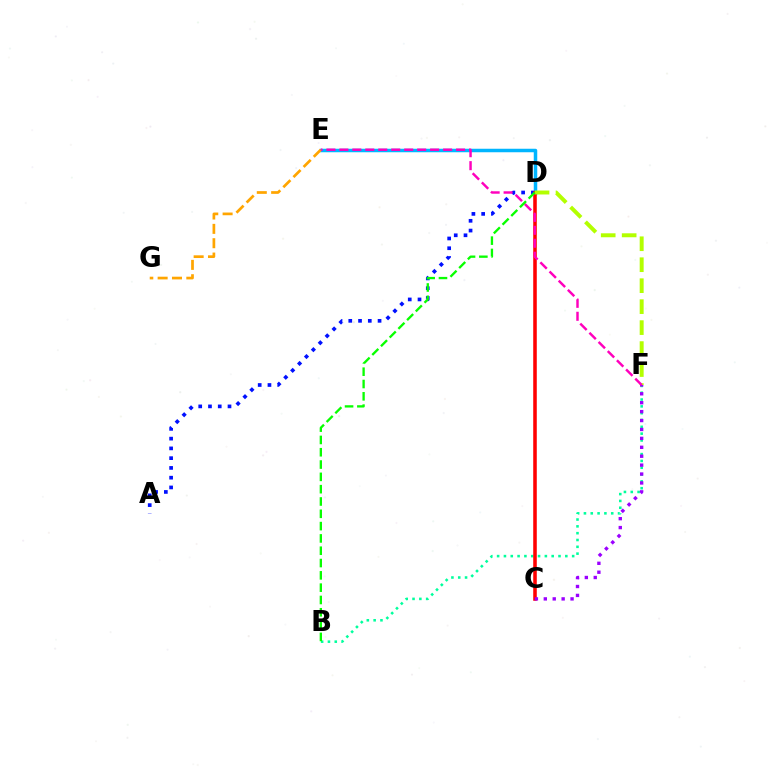{('D', 'E'): [{'color': '#00b5ff', 'line_style': 'solid', 'thickness': 2.52}], ('A', 'D'): [{'color': '#0010ff', 'line_style': 'dotted', 'thickness': 2.65}], ('B', 'F'): [{'color': '#00ff9d', 'line_style': 'dotted', 'thickness': 1.85}], ('C', 'D'): [{'color': '#ff0000', 'line_style': 'solid', 'thickness': 2.56}], ('E', 'G'): [{'color': '#ffa500', 'line_style': 'dashed', 'thickness': 1.95}], ('D', 'F'): [{'color': '#b3ff00', 'line_style': 'dashed', 'thickness': 2.85}], ('C', 'F'): [{'color': '#9b00ff', 'line_style': 'dotted', 'thickness': 2.42}], ('E', 'F'): [{'color': '#ff00bd', 'line_style': 'dashed', 'thickness': 1.76}], ('B', 'D'): [{'color': '#08ff00', 'line_style': 'dashed', 'thickness': 1.67}]}